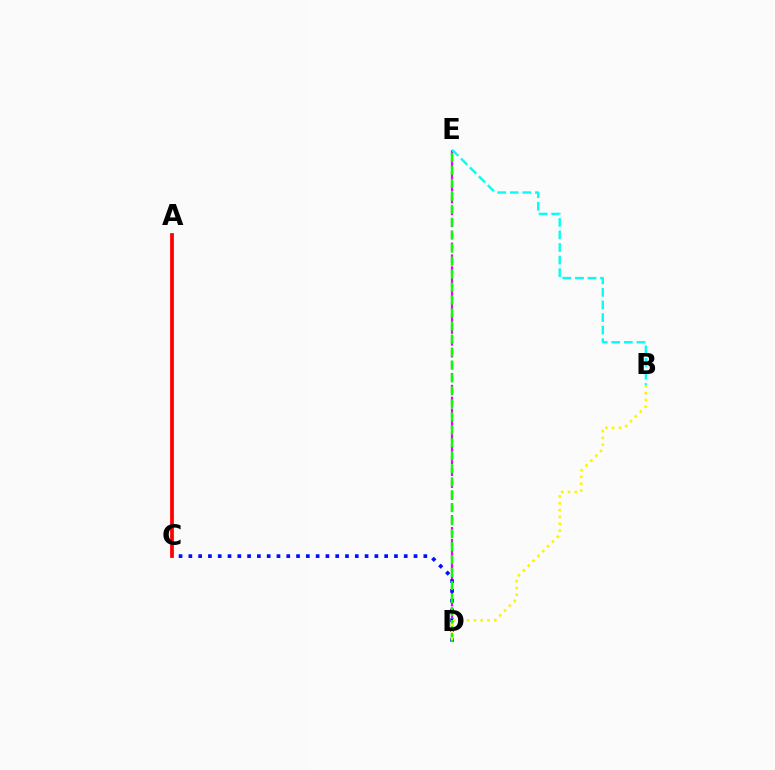{('D', 'E'): [{'color': '#ee00ff', 'line_style': 'dashed', 'thickness': 1.61}, {'color': '#08ff00', 'line_style': 'dashed', 'thickness': 1.76}], ('C', 'D'): [{'color': '#0010ff', 'line_style': 'dotted', 'thickness': 2.66}], ('B', 'D'): [{'color': '#fcf500', 'line_style': 'dotted', 'thickness': 1.86}], ('A', 'C'): [{'color': '#ff0000', 'line_style': 'solid', 'thickness': 2.71}], ('B', 'E'): [{'color': '#00fff6', 'line_style': 'dashed', 'thickness': 1.71}]}